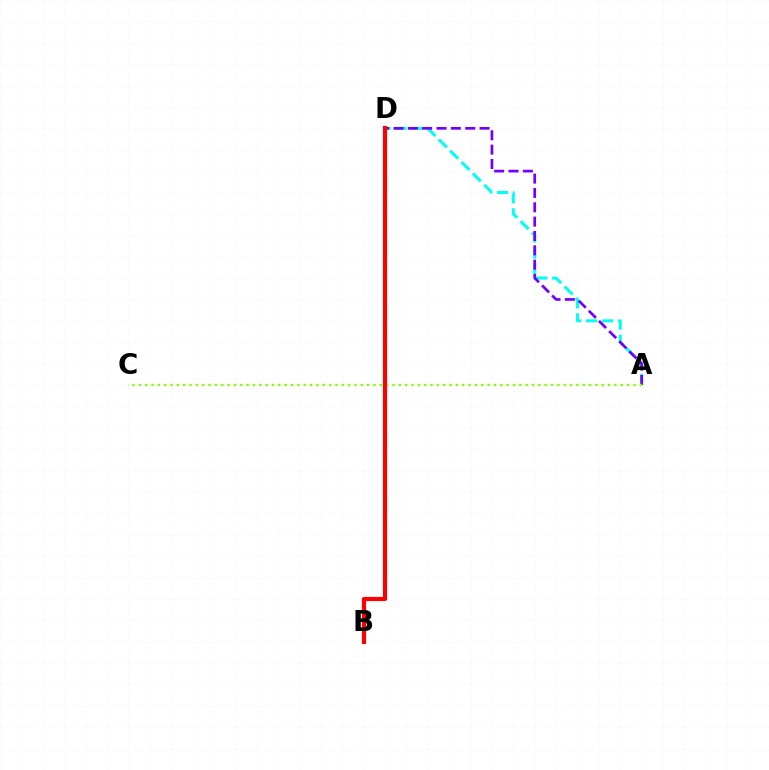{('A', 'D'): [{'color': '#00fff6', 'line_style': 'dashed', 'thickness': 2.18}, {'color': '#7200ff', 'line_style': 'dashed', 'thickness': 1.95}], ('A', 'C'): [{'color': '#84ff00', 'line_style': 'dotted', 'thickness': 1.72}], ('B', 'D'): [{'color': '#ff0000', 'line_style': 'solid', 'thickness': 3.0}]}